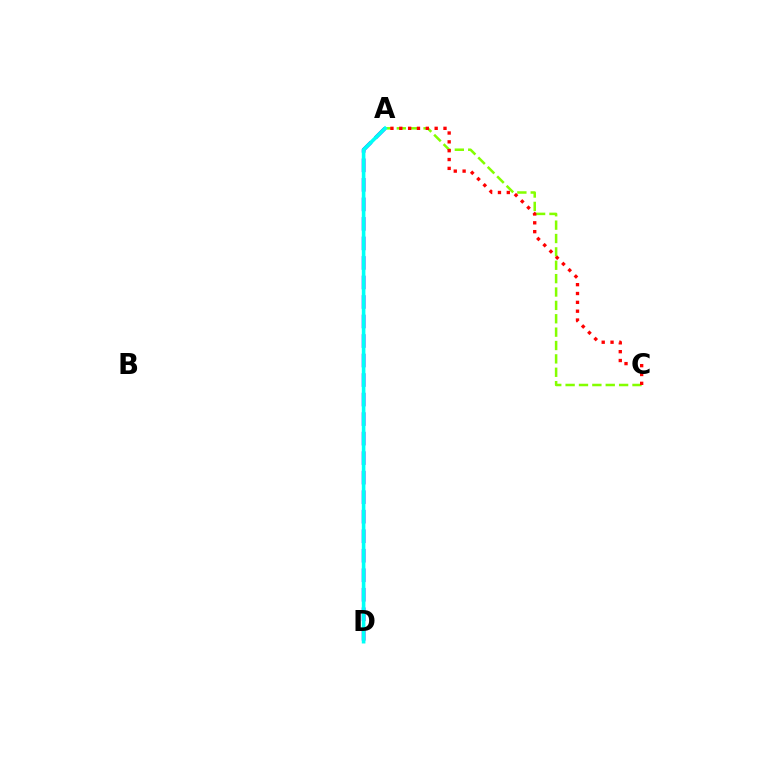{('A', 'C'): [{'color': '#84ff00', 'line_style': 'dashed', 'thickness': 1.82}, {'color': '#ff0000', 'line_style': 'dotted', 'thickness': 2.4}], ('A', 'D'): [{'color': '#7200ff', 'line_style': 'dashed', 'thickness': 2.65}, {'color': '#00fff6', 'line_style': 'solid', 'thickness': 2.6}]}